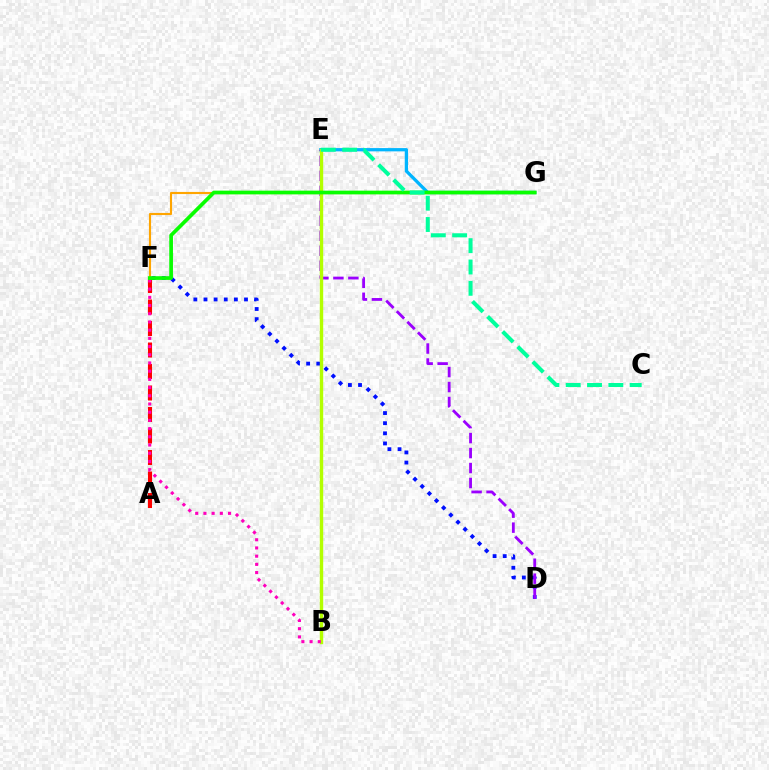{('D', 'F'): [{'color': '#0010ff', 'line_style': 'dotted', 'thickness': 2.75}], ('E', 'G'): [{'color': '#00b5ff', 'line_style': 'solid', 'thickness': 2.35}], ('D', 'E'): [{'color': '#9b00ff', 'line_style': 'dashed', 'thickness': 2.03}], ('A', 'F'): [{'color': '#ff0000', 'line_style': 'dashed', 'thickness': 2.92}], ('B', 'E'): [{'color': '#b3ff00', 'line_style': 'solid', 'thickness': 2.44}], ('B', 'F'): [{'color': '#ff00bd', 'line_style': 'dotted', 'thickness': 2.23}], ('F', 'G'): [{'color': '#ffa500', 'line_style': 'solid', 'thickness': 1.54}, {'color': '#08ff00', 'line_style': 'solid', 'thickness': 2.67}], ('C', 'E'): [{'color': '#00ff9d', 'line_style': 'dashed', 'thickness': 2.9}]}